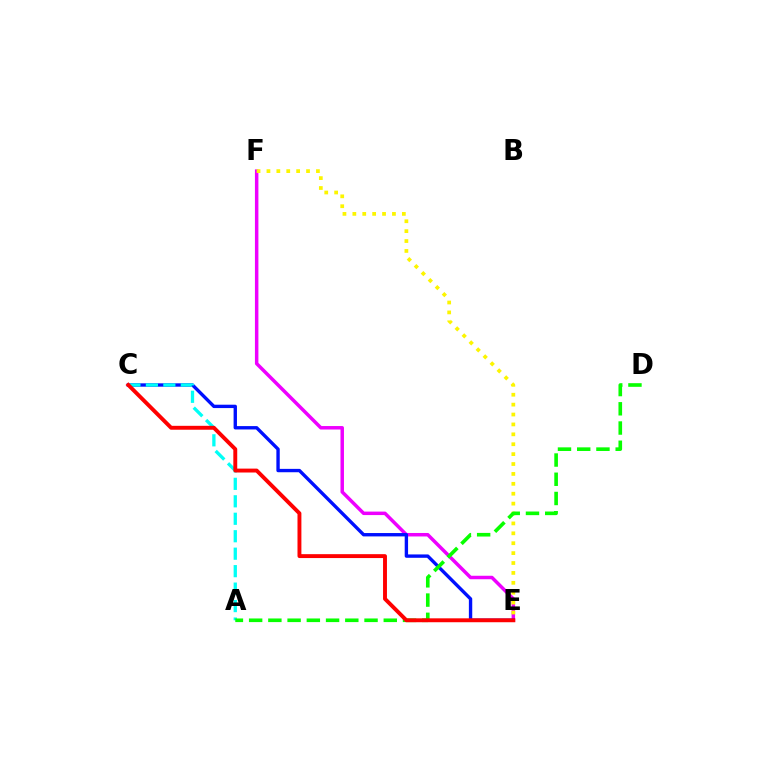{('E', 'F'): [{'color': '#ee00ff', 'line_style': 'solid', 'thickness': 2.51}, {'color': '#fcf500', 'line_style': 'dotted', 'thickness': 2.69}], ('C', 'E'): [{'color': '#0010ff', 'line_style': 'solid', 'thickness': 2.43}, {'color': '#ff0000', 'line_style': 'solid', 'thickness': 2.81}], ('A', 'C'): [{'color': '#00fff6', 'line_style': 'dashed', 'thickness': 2.37}], ('A', 'D'): [{'color': '#08ff00', 'line_style': 'dashed', 'thickness': 2.61}]}